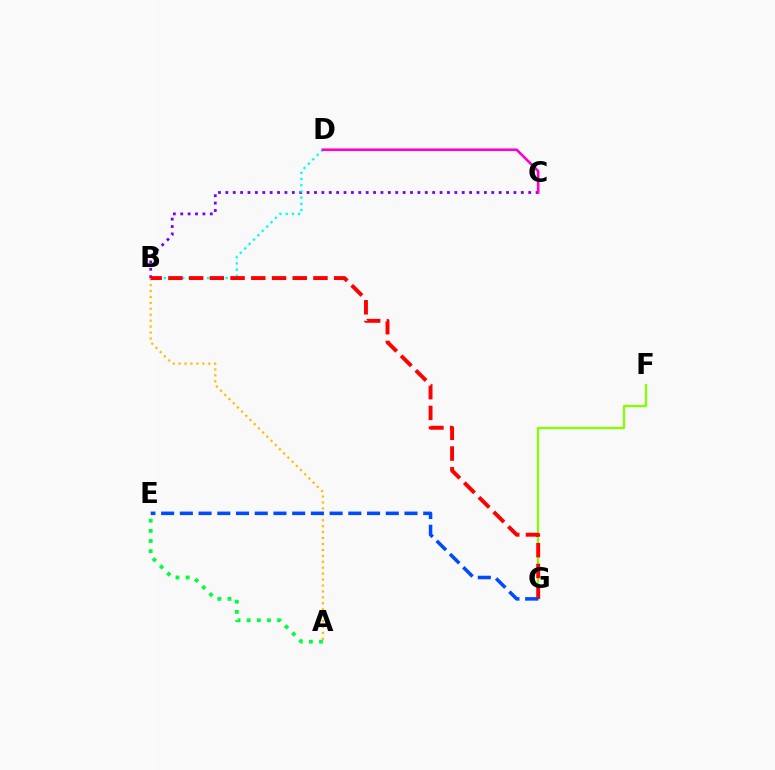{('B', 'C'): [{'color': '#7200ff', 'line_style': 'dotted', 'thickness': 2.01}], ('F', 'G'): [{'color': '#84ff00', 'line_style': 'solid', 'thickness': 1.65}], ('A', 'E'): [{'color': '#00ff39', 'line_style': 'dotted', 'thickness': 2.76}], ('B', 'D'): [{'color': '#00fff6', 'line_style': 'dotted', 'thickness': 1.68}], ('A', 'B'): [{'color': '#ffbd00', 'line_style': 'dotted', 'thickness': 1.61}], ('B', 'G'): [{'color': '#ff0000', 'line_style': 'dashed', 'thickness': 2.82}], ('C', 'D'): [{'color': '#ff00cf', 'line_style': 'solid', 'thickness': 1.89}], ('E', 'G'): [{'color': '#004bff', 'line_style': 'dashed', 'thickness': 2.54}]}